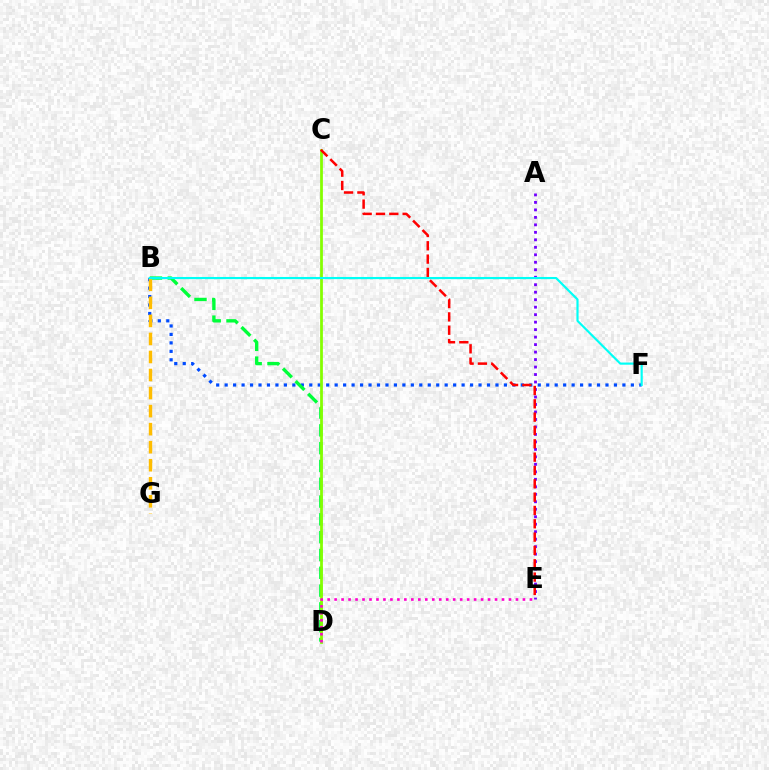{('B', 'F'): [{'color': '#004bff', 'line_style': 'dotted', 'thickness': 2.3}, {'color': '#00fff6', 'line_style': 'solid', 'thickness': 1.56}], ('B', 'D'): [{'color': '#00ff39', 'line_style': 'dashed', 'thickness': 2.42}], ('C', 'D'): [{'color': '#84ff00', 'line_style': 'solid', 'thickness': 1.99}], ('A', 'E'): [{'color': '#7200ff', 'line_style': 'dotted', 'thickness': 2.03}], ('C', 'E'): [{'color': '#ff0000', 'line_style': 'dashed', 'thickness': 1.81}], ('D', 'E'): [{'color': '#ff00cf', 'line_style': 'dotted', 'thickness': 1.9}], ('B', 'G'): [{'color': '#ffbd00', 'line_style': 'dashed', 'thickness': 2.45}]}